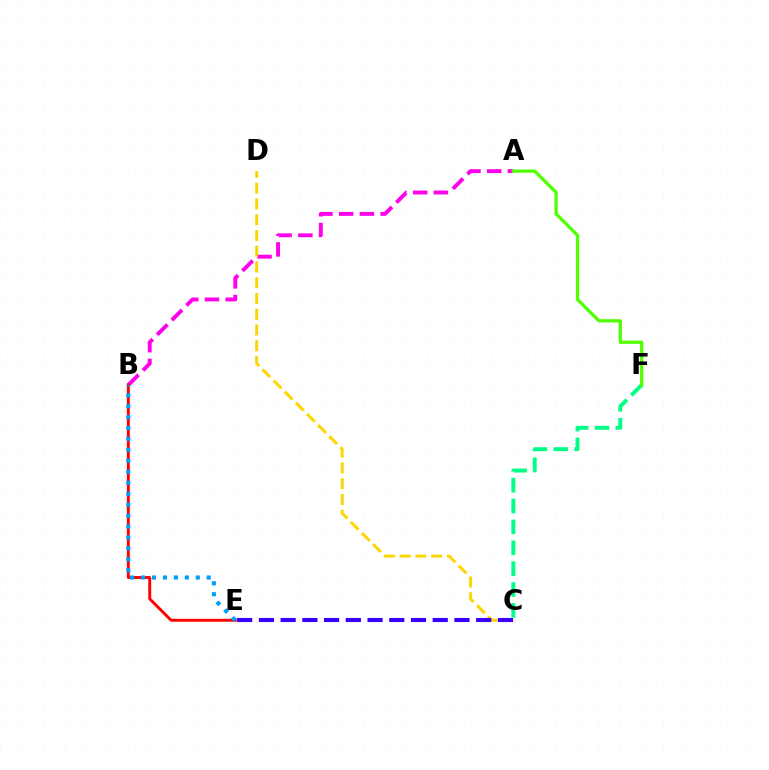{('A', 'B'): [{'color': '#ff00ed', 'line_style': 'dashed', 'thickness': 2.82}], ('B', 'E'): [{'color': '#ff0000', 'line_style': 'solid', 'thickness': 2.11}, {'color': '#009eff', 'line_style': 'dotted', 'thickness': 2.97}], ('C', 'F'): [{'color': '#00ff86', 'line_style': 'dashed', 'thickness': 2.84}], ('A', 'F'): [{'color': '#4fff00', 'line_style': 'solid', 'thickness': 2.33}], ('C', 'D'): [{'color': '#ffd500', 'line_style': 'dashed', 'thickness': 2.14}], ('C', 'E'): [{'color': '#3700ff', 'line_style': 'dashed', 'thickness': 2.95}]}